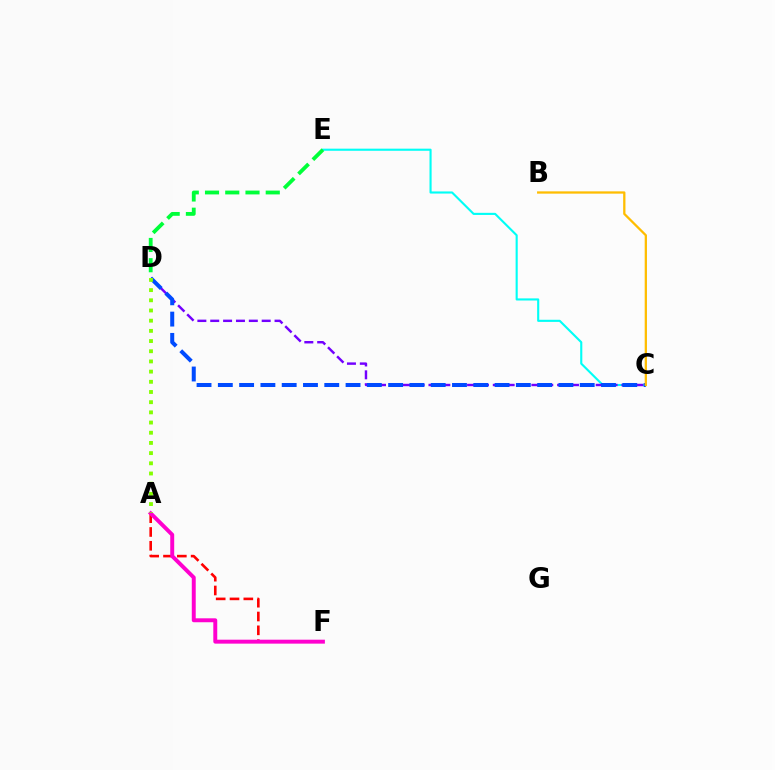{('A', 'F'): [{'color': '#ff0000', 'line_style': 'dashed', 'thickness': 1.88}, {'color': '#ff00cf', 'line_style': 'solid', 'thickness': 2.84}], ('C', 'E'): [{'color': '#00fff6', 'line_style': 'solid', 'thickness': 1.52}], ('C', 'D'): [{'color': '#7200ff', 'line_style': 'dashed', 'thickness': 1.75}, {'color': '#004bff', 'line_style': 'dashed', 'thickness': 2.89}], ('D', 'E'): [{'color': '#00ff39', 'line_style': 'dashed', 'thickness': 2.75}], ('B', 'C'): [{'color': '#ffbd00', 'line_style': 'solid', 'thickness': 1.64}], ('A', 'D'): [{'color': '#84ff00', 'line_style': 'dotted', 'thickness': 2.77}]}